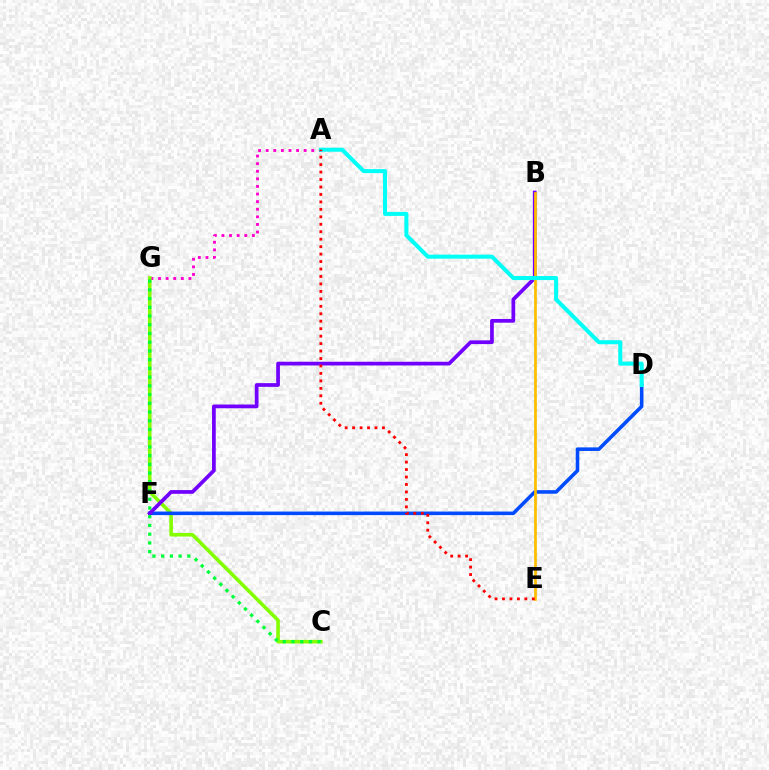{('A', 'G'): [{'color': '#ff00cf', 'line_style': 'dotted', 'thickness': 2.07}], ('C', 'G'): [{'color': '#84ff00', 'line_style': 'solid', 'thickness': 2.6}, {'color': '#00ff39', 'line_style': 'dotted', 'thickness': 2.37}], ('D', 'F'): [{'color': '#004bff', 'line_style': 'solid', 'thickness': 2.57}], ('B', 'F'): [{'color': '#7200ff', 'line_style': 'solid', 'thickness': 2.68}], ('B', 'E'): [{'color': '#ffbd00', 'line_style': 'solid', 'thickness': 1.95}], ('A', 'D'): [{'color': '#00fff6', 'line_style': 'solid', 'thickness': 2.91}], ('A', 'E'): [{'color': '#ff0000', 'line_style': 'dotted', 'thickness': 2.03}]}